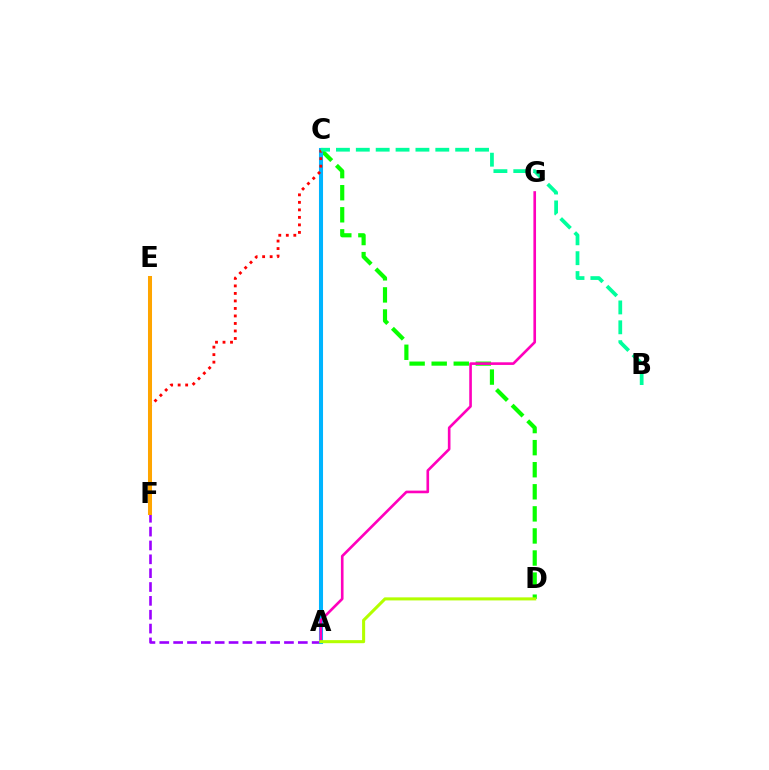{('E', 'F'): [{'color': '#0010ff', 'line_style': 'dotted', 'thickness': 2.58}, {'color': '#ffa500', 'line_style': 'solid', 'thickness': 2.9}], ('C', 'D'): [{'color': '#08ff00', 'line_style': 'dashed', 'thickness': 3.0}], ('A', 'F'): [{'color': '#9b00ff', 'line_style': 'dashed', 'thickness': 1.88}], ('A', 'C'): [{'color': '#00b5ff', 'line_style': 'solid', 'thickness': 2.92}], ('C', 'F'): [{'color': '#ff0000', 'line_style': 'dotted', 'thickness': 2.04}], ('B', 'C'): [{'color': '#00ff9d', 'line_style': 'dashed', 'thickness': 2.7}], ('A', 'G'): [{'color': '#ff00bd', 'line_style': 'solid', 'thickness': 1.9}], ('A', 'D'): [{'color': '#b3ff00', 'line_style': 'solid', 'thickness': 2.2}]}